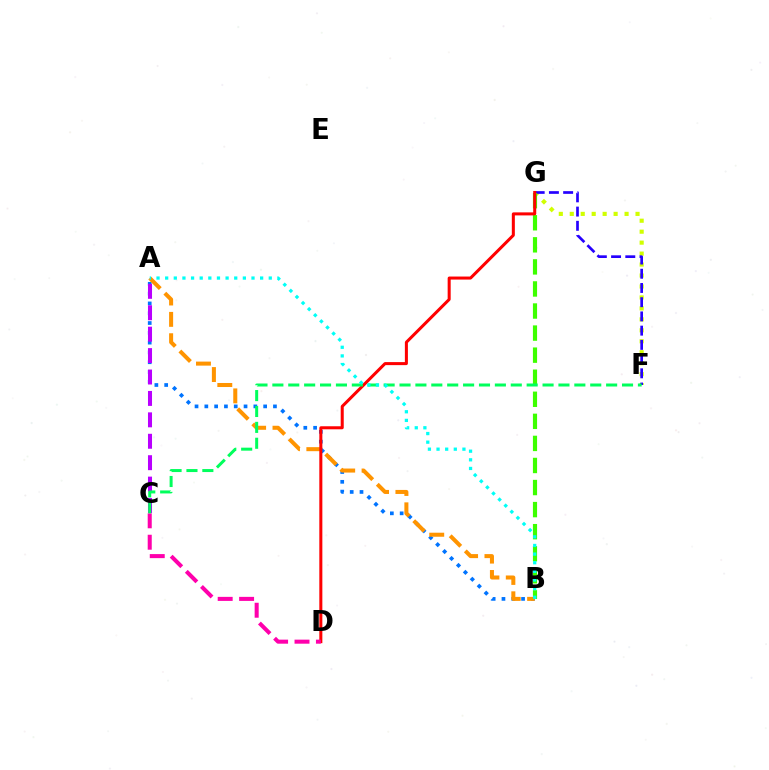{('A', 'B'): [{'color': '#0074ff', 'line_style': 'dotted', 'thickness': 2.66}, {'color': '#ff9400', 'line_style': 'dashed', 'thickness': 2.9}, {'color': '#00fff6', 'line_style': 'dotted', 'thickness': 2.35}], ('A', 'C'): [{'color': '#b900ff', 'line_style': 'dashed', 'thickness': 2.91}], ('F', 'G'): [{'color': '#d1ff00', 'line_style': 'dotted', 'thickness': 2.98}, {'color': '#2500ff', 'line_style': 'dashed', 'thickness': 1.93}], ('B', 'G'): [{'color': '#3dff00', 'line_style': 'dashed', 'thickness': 3.0}], ('D', 'G'): [{'color': '#ff0000', 'line_style': 'solid', 'thickness': 2.18}], ('C', 'D'): [{'color': '#ff00ac', 'line_style': 'dashed', 'thickness': 2.91}], ('C', 'F'): [{'color': '#00ff5c', 'line_style': 'dashed', 'thickness': 2.16}]}